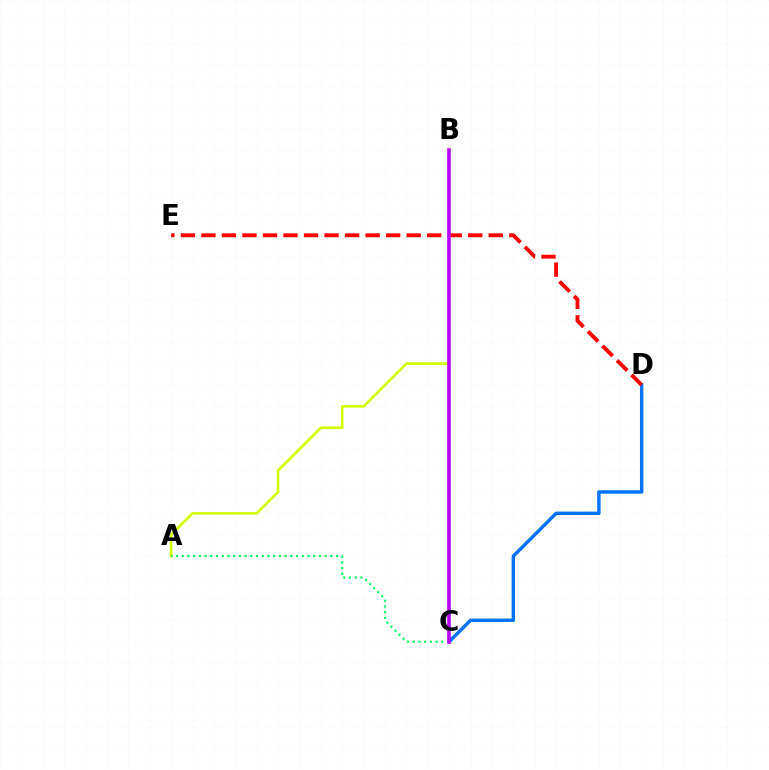{('C', 'D'): [{'color': '#0074ff', 'line_style': 'solid', 'thickness': 2.47}], ('A', 'B'): [{'color': '#d1ff00', 'line_style': 'solid', 'thickness': 1.92}], ('D', 'E'): [{'color': '#ff0000', 'line_style': 'dashed', 'thickness': 2.79}], ('A', 'C'): [{'color': '#00ff5c', 'line_style': 'dotted', 'thickness': 1.55}], ('B', 'C'): [{'color': '#b900ff', 'line_style': 'solid', 'thickness': 2.58}]}